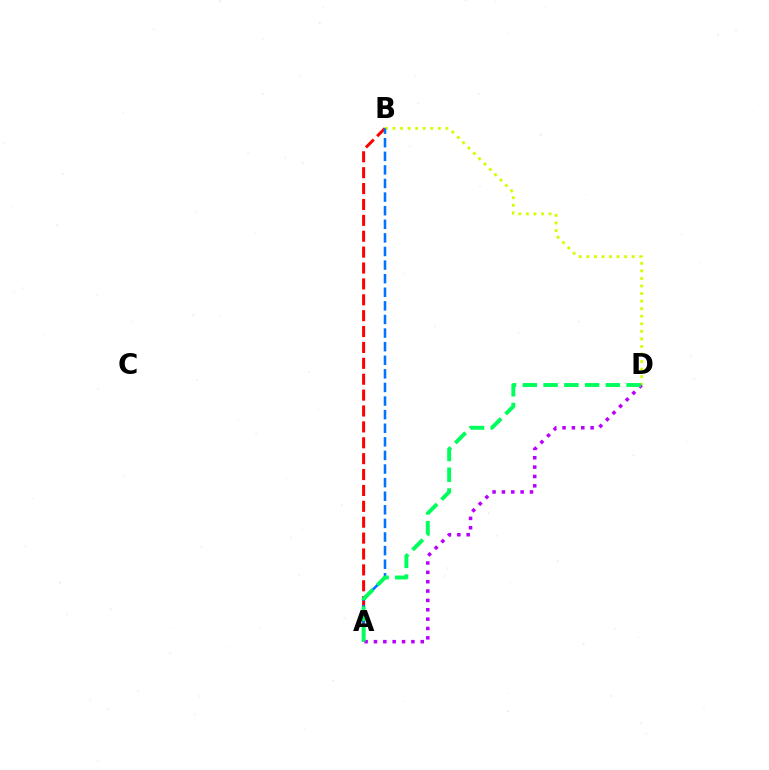{('A', 'B'): [{'color': '#ff0000', 'line_style': 'dashed', 'thickness': 2.16}, {'color': '#0074ff', 'line_style': 'dashed', 'thickness': 1.85}], ('B', 'D'): [{'color': '#d1ff00', 'line_style': 'dotted', 'thickness': 2.05}], ('A', 'D'): [{'color': '#b900ff', 'line_style': 'dotted', 'thickness': 2.54}, {'color': '#00ff5c', 'line_style': 'dashed', 'thickness': 2.82}]}